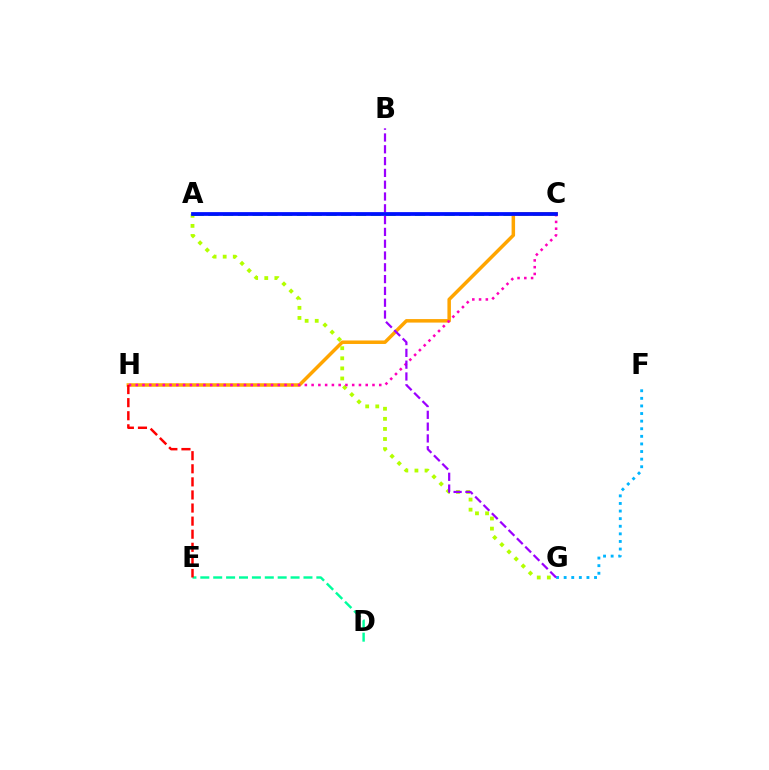{('A', 'G'): [{'color': '#b3ff00', 'line_style': 'dotted', 'thickness': 2.74}], ('A', 'C'): [{'color': '#08ff00', 'line_style': 'dashed', 'thickness': 2.01}, {'color': '#0010ff', 'line_style': 'solid', 'thickness': 2.71}], ('C', 'H'): [{'color': '#ffa500', 'line_style': 'solid', 'thickness': 2.52}, {'color': '#ff00bd', 'line_style': 'dotted', 'thickness': 1.84}], ('D', 'E'): [{'color': '#00ff9d', 'line_style': 'dashed', 'thickness': 1.75}], ('F', 'G'): [{'color': '#00b5ff', 'line_style': 'dotted', 'thickness': 2.06}], ('B', 'G'): [{'color': '#9b00ff', 'line_style': 'dashed', 'thickness': 1.6}], ('E', 'H'): [{'color': '#ff0000', 'line_style': 'dashed', 'thickness': 1.78}]}